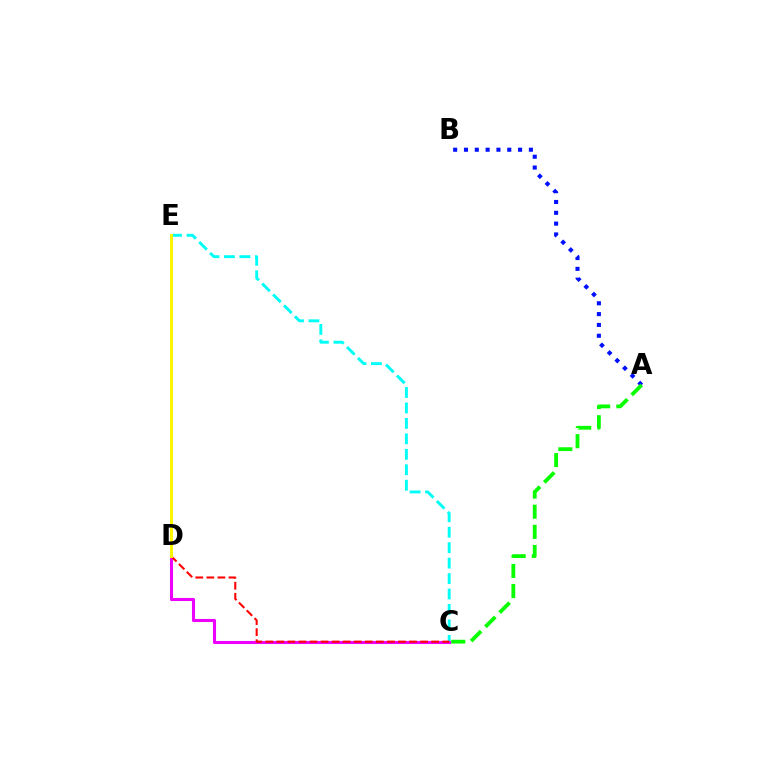{('C', 'E'): [{'color': '#00fff6', 'line_style': 'dashed', 'thickness': 2.1}], ('C', 'D'): [{'color': '#ee00ff', 'line_style': 'solid', 'thickness': 2.21}, {'color': '#ff0000', 'line_style': 'dashed', 'thickness': 1.5}], ('A', 'B'): [{'color': '#0010ff', 'line_style': 'dotted', 'thickness': 2.94}], ('D', 'E'): [{'color': '#fcf500', 'line_style': 'solid', 'thickness': 2.15}], ('A', 'C'): [{'color': '#08ff00', 'line_style': 'dashed', 'thickness': 2.74}]}